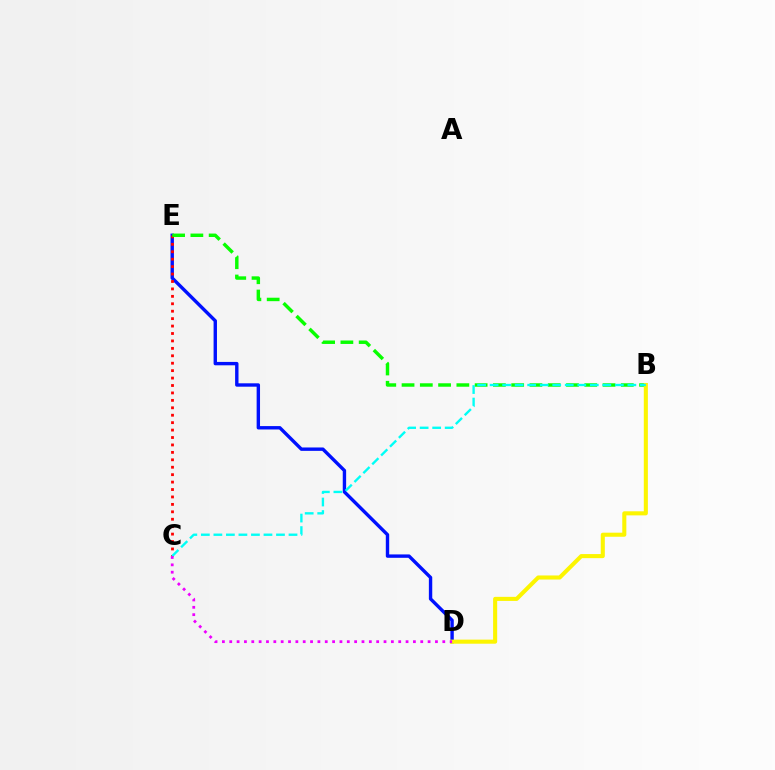{('D', 'E'): [{'color': '#0010ff', 'line_style': 'solid', 'thickness': 2.44}], ('C', 'E'): [{'color': '#ff0000', 'line_style': 'dotted', 'thickness': 2.02}], ('B', 'E'): [{'color': '#08ff00', 'line_style': 'dashed', 'thickness': 2.48}], ('B', 'D'): [{'color': '#fcf500', 'line_style': 'solid', 'thickness': 2.93}], ('B', 'C'): [{'color': '#00fff6', 'line_style': 'dashed', 'thickness': 1.7}], ('C', 'D'): [{'color': '#ee00ff', 'line_style': 'dotted', 'thickness': 2.0}]}